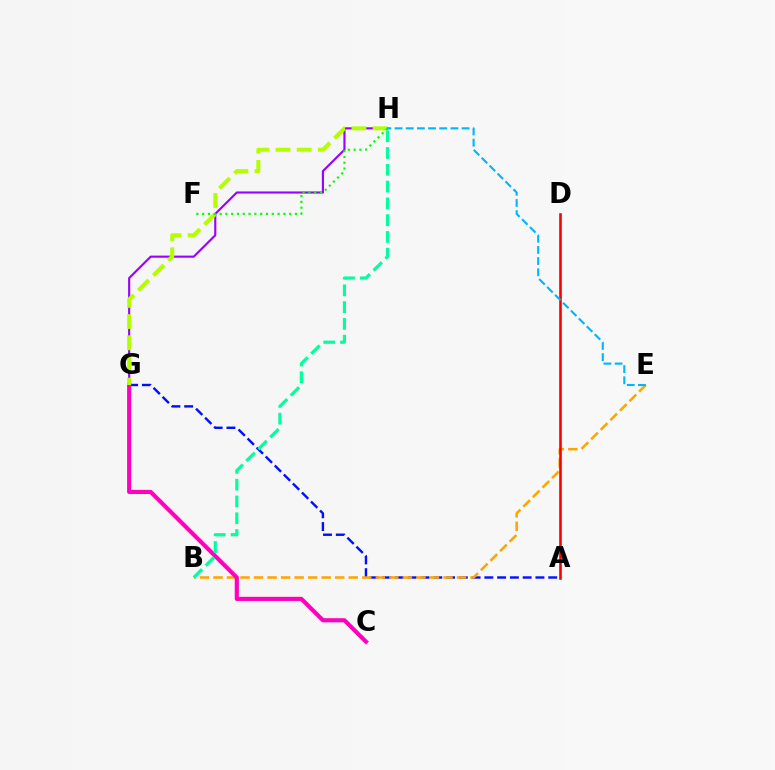{('G', 'H'): [{'color': '#9b00ff', 'line_style': 'solid', 'thickness': 1.53}, {'color': '#b3ff00', 'line_style': 'dashed', 'thickness': 2.88}], ('A', 'G'): [{'color': '#0010ff', 'line_style': 'dashed', 'thickness': 1.73}], ('B', 'E'): [{'color': '#ffa500', 'line_style': 'dashed', 'thickness': 1.84}], ('A', 'D'): [{'color': '#ff0000', 'line_style': 'solid', 'thickness': 1.89}], ('C', 'G'): [{'color': '#ff00bd', 'line_style': 'solid', 'thickness': 2.98}], ('F', 'H'): [{'color': '#08ff00', 'line_style': 'dotted', 'thickness': 1.58}], ('B', 'H'): [{'color': '#00ff9d', 'line_style': 'dashed', 'thickness': 2.28}], ('E', 'H'): [{'color': '#00b5ff', 'line_style': 'dashed', 'thickness': 1.52}]}